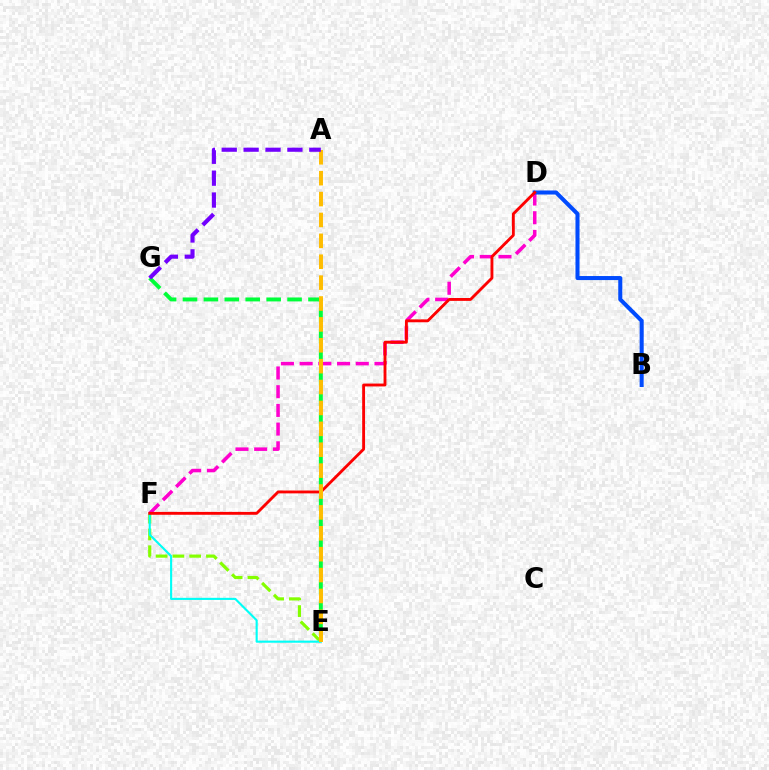{('E', 'F'): [{'color': '#84ff00', 'line_style': 'dashed', 'thickness': 2.28}, {'color': '#00fff6', 'line_style': 'solid', 'thickness': 1.53}], ('E', 'G'): [{'color': '#00ff39', 'line_style': 'dashed', 'thickness': 2.84}], ('D', 'F'): [{'color': '#ff00cf', 'line_style': 'dashed', 'thickness': 2.54}, {'color': '#ff0000', 'line_style': 'solid', 'thickness': 2.06}], ('B', 'D'): [{'color': '#004bff', 'line_style': 'solid', 'thickness': 2.91}], ('A', 'E'): [{'color': '#ffbd00', 'line_style': 'dashed', 'thickness': 2.84}], ('A', 'G'): [{'color': '#7200ff', 'line_style': 'dashed', 'thickness': 2.97}]}